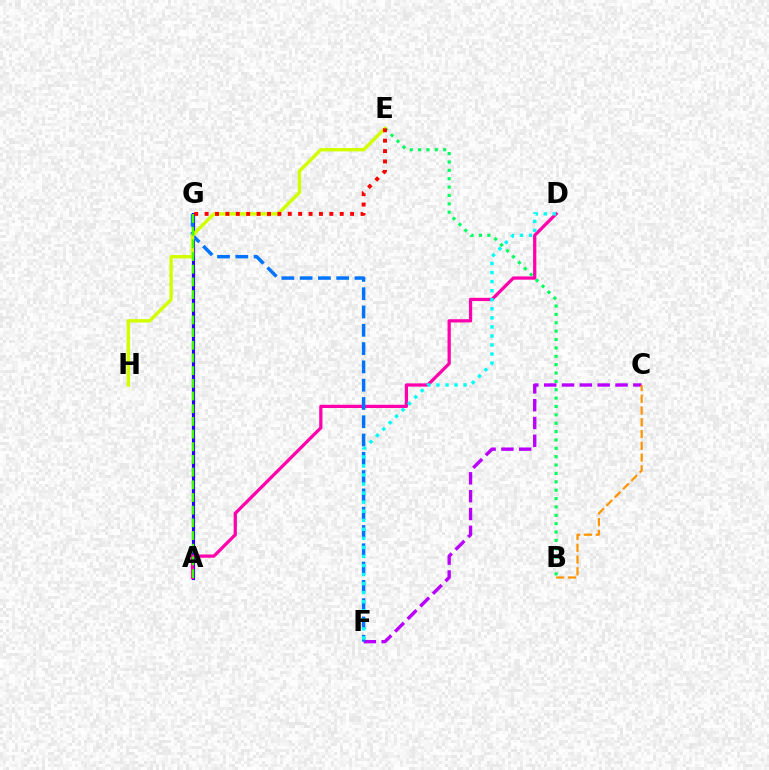{('B', 'E'): [{'color': '#00ff5c', 'line_style': 'dotted', 'thickness': 2.27}], ('C', 'F'): [{'color': '#b900ff', 'line_style': 'dashed', 'thickness': 2.42}], ('A', 'G'): [{'color': '#2500ff', 'line_style': 'solid', 'thickness': 2.28}, {'color': '#3dff00', 'line_style': 'dashed', 'thickness': 1.72}], ('A', 'D'): [{'color': '#ff00ac', 'line_style': 'solid', 'thickness': 2.34}], ('F', 'G'): [{'color': '#0074ff', 'line_style': 'dashed', 'thickness': 2.48}], ('D', 'F'): [{'color': '#00fff6', 'line_style': 'dotted', 'thickness': 2.46}], ('E', 'H'): [{'color': '#d1ff00', 'line_style': 'solid', 'thickness': 2.45}], ('E', 'G'): [{'color': '#ff0000', 'line_style': 'dotted', 'thickness': 2.82}], ('B', 'C'): [{'color': '#ff9400', 'line_style': 'dashed', 'thickness': 1.6}]}